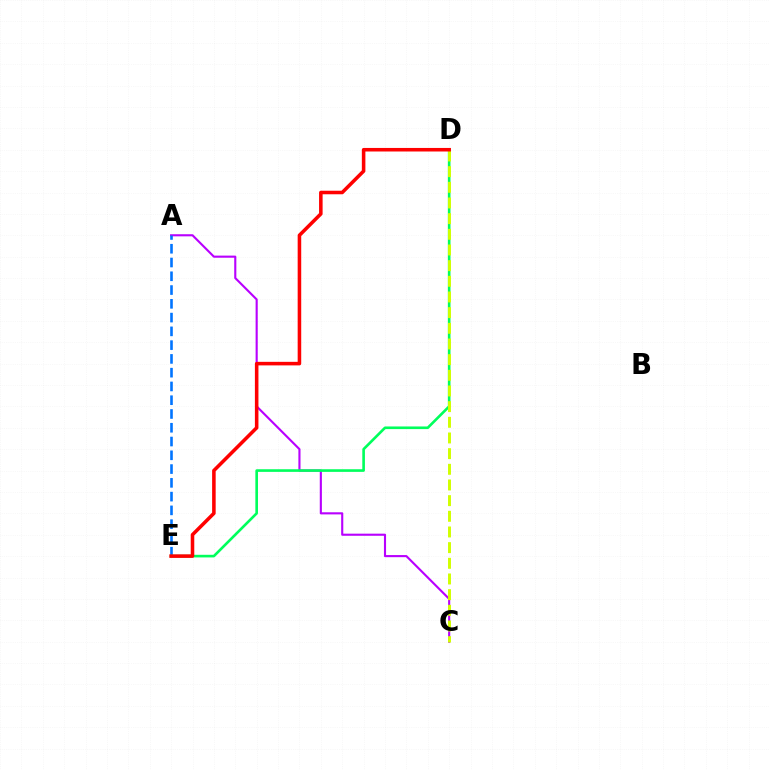{('A', 'C'): [{'color': '#b900ff', 'line_style': 'solid', 'thickness': 1.53}], ('A', 'E'): [{'color': '#0074ff', 'line_style': 'dashed', 'thickness': 1.87}], ('D', 'E'): [{'color': '#00ff5c', 'line_style': 'solid', 'thickness': 1.9}, {'color': '#ff0000', 'line_style': 'solid', 'thickness': 2.56}], ('C', 'D'): [{'color': '#d1ff00', 'line_style': 'dashed', 'thickness': 2.13}]}